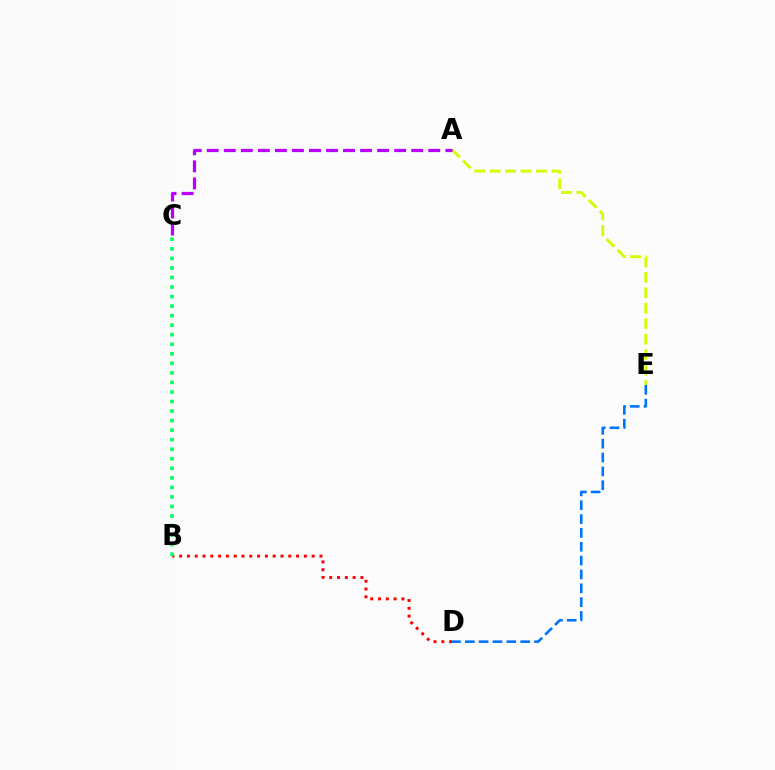{('A', 'E'): [{'color': '#d1ff00', 'line_style': 'dashed', 'thickness': 2.1}], ('B', 'D'): [{'color': '#ff0000', 'line_style': 'dotted', 'thickness': 2.12}], ('B', 'C'): [{'color': '#00ff5c', 'line_style': 'dotted', 'thickness': 2.59}], ('A', 'C'): [{'color': '#b900ff', 'line_style': 'dashed', 'thickness': 2.31}], ('D', 'E'): [{'color': '#0074ff', 'line_style': 'dashed', 'thickness': 1.88}]}